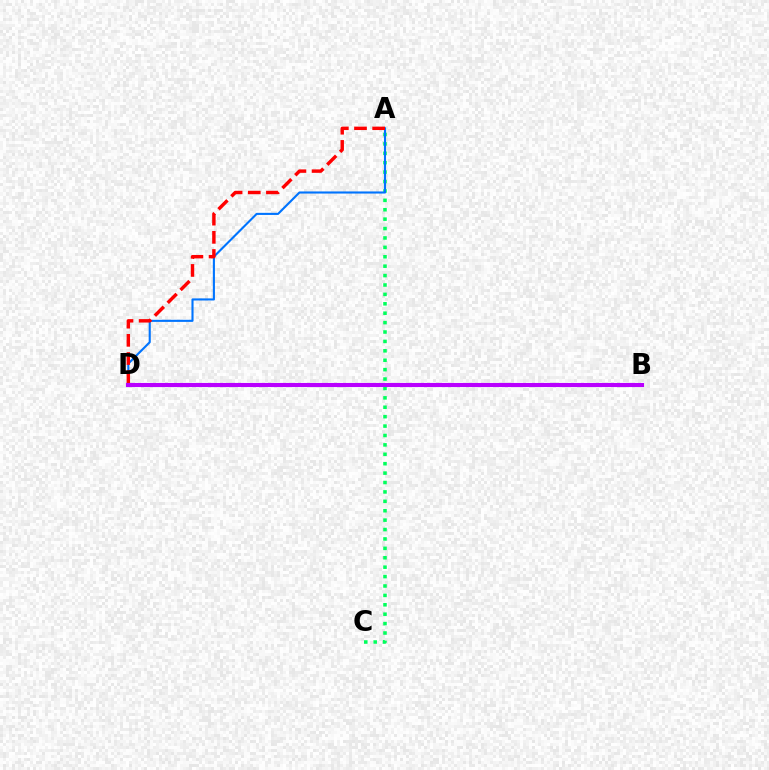{('A', 'C'): [{'color': '#00ff5c', 'line_style': 'dotted', 'thickness': 2.56}], ('B', 'D'): [{'color': '#d1ff00', 'line_style': 'solid', 'thickness': 2.02}, {'color': '#b900ff', 'line_style': 'solid', 'thickness': 2.95}], ('A', 'D'): [{'color': '#0074ff', 'line_style': 'solid', 'thickness': 1.52}, {'color': '#ff0000', 'line_style': 'dashed', 'thickness': 2.47}]}